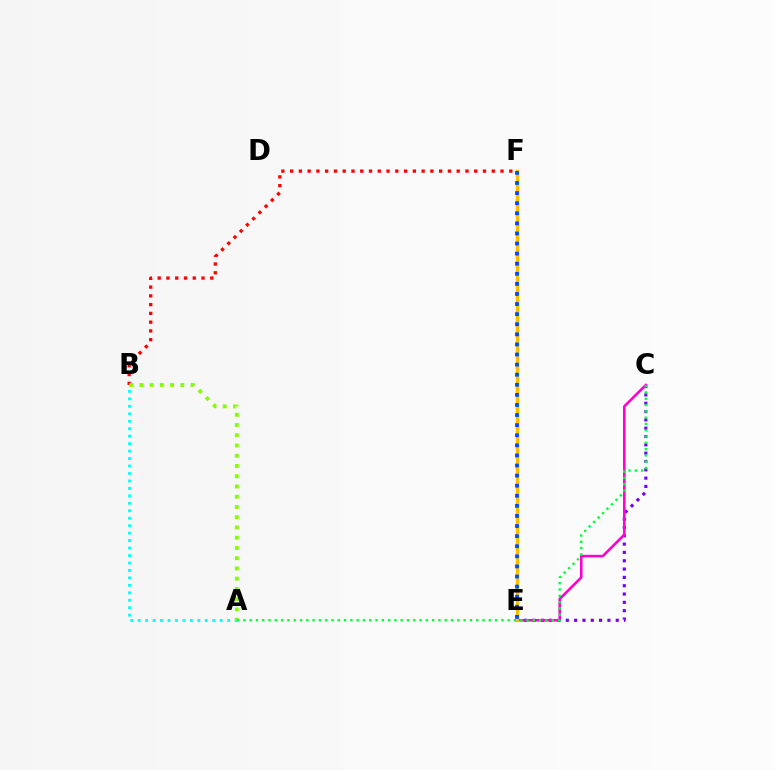{('B', 'F'): [{'color': '#ff0000', 'line_style': 'dotted', 'thickness': 2.38}], ('A', 'B'): [{'color': '#00fff6', 'line_style': 'dotted', 'thickness': 2.03}, {'color': '#84ff00', 'line_style': 'dotted', 'thickness': 2.78}], ('C', 'E'): [{'color': '#7200ff', 'line_style': 'dotted', 'thickness': 2.26}, {'color': '#ff00cf', 'line_style': 'solid', 'thickness': 1.85}], ('E', 'F'): [{'color': '#ffbd00', 'line_style': 'solid', 'thickness': 2.43}, {'color': '#004bff', 'line_style': 'dotted', 'thickness': 2.74}], ('A', 'C'): [{'color': '#00ff39', 'line_style': 'dotted', 'thickness': 1.71}]}